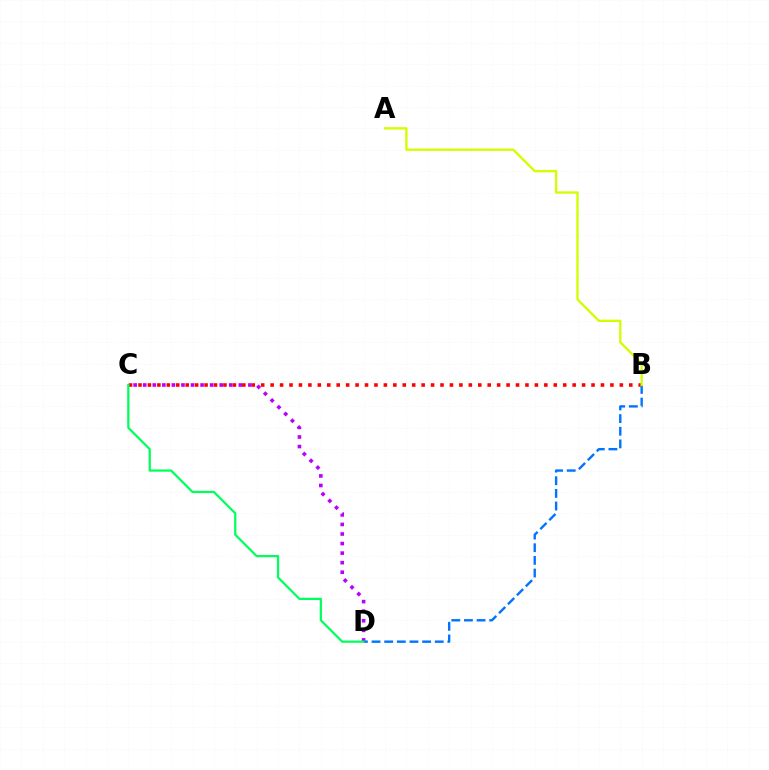{('B', 'C'): [{'color': '#ff0000', 'line_style': 'dotted', 'thickness': 2.56}], ('C', 'D'): [{'color': '#b900ff', 'line_style': 'dotted', 'thickness': 2.6}, {'color': '#00ff5c', 'line_style': 'solid', 'thickness': 1.61}], ('B', 'D'): [{'color': '#0074ff', 'line_style': 'dashed', 'thickness': 1.72}], ('A', 'B'): [{'color': '#d1ff00', 'line_style': 'solid', 'thickness': 1.69}]}